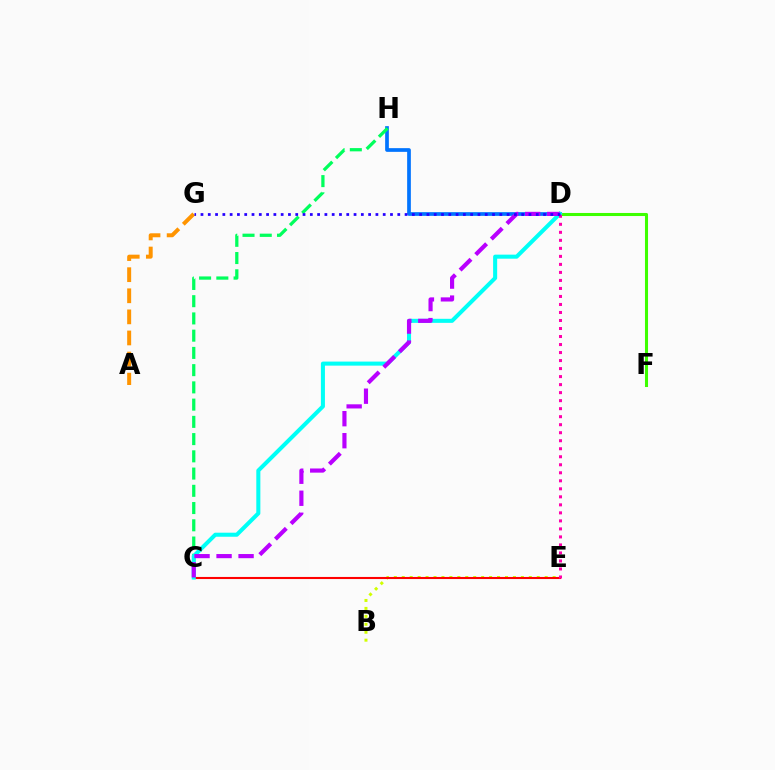{('D', 'H'): [{'color': '#0074ff', 'line_style': 'solid', 'thickness': 2.67}], ('B', 'E'): [{'color': '#d1ff00', 'line_style': 'dotted', 'thickness': 2.16}], ('D', 'F'): [{'color': '#3dff00', 'line_style': 'solid', 'thickness': 2.2}], ('C', 'E'): [{'color': '#ff0000', 'line_style': 'solid', 'thickness': 1.51}], ('C', 'H'): [{'color': '#00ff5c', 'line_style': 'dashed', 'thickness': 2.34}], ('C', 'D'): [{'color': '#00fff6', 'line_style': 'solid', 'thickness': 2.91}, {'color': '#b900ff', 'line_style': 'dashed', 'thickness': 2.99}], ('D', 'E'): [{'color': '#ff00ac', 'line_style': 'dotted', 'thickness': 2.18}], ('A', 'G'): [{'color': '#ff9400', 'line_style': 'dashed', 'thickness': 2.87}], ('D', 'G'): [{'color': '#2500ff', 'line_style': 'dotted', 'thickness': 1.98}]}